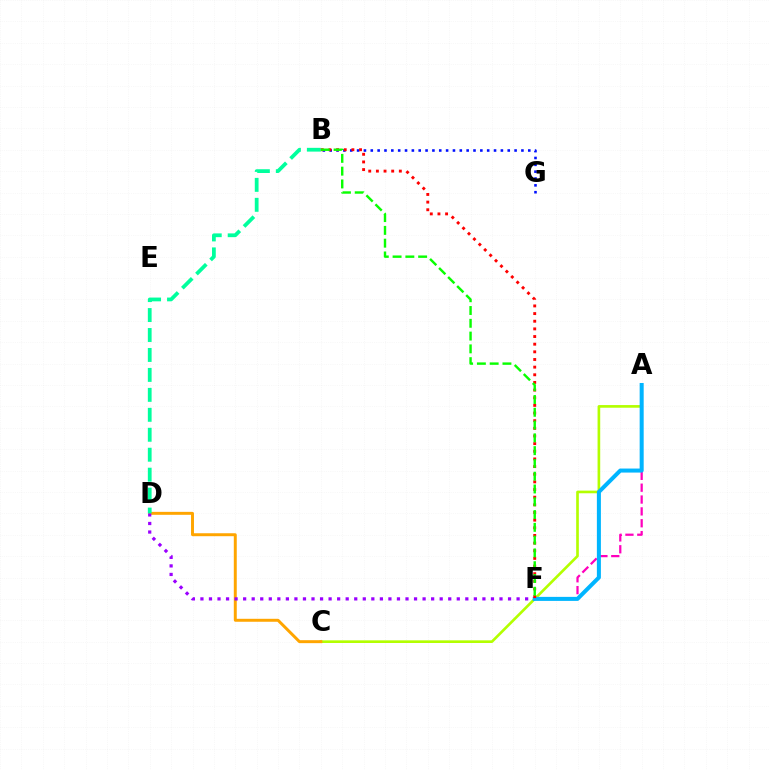{('A', 'F'): [{'color': '#ff00bd', 'line_style': 'dashed', 'thickness': 1.61}, {'color': '#00b5ff', 'line_style': 'solid', 'thickness': 2.9}], ('A', 'C'): [{'color': '#b3ff00', 'line_style': 'solid', 'thickness': 1.91}], ('C', 'D'): [{'color': '#ffa500', 'line_style': 'solid', 'thickness': 2.13}], ('D', 'F'): [{'color': '#9b00ff', 'line_style': 'dotted', 'thickness': 2.32}], ('B', 'D'): [{'color': '#00ff9d', 'line_style': 'dashed', 'thickness': 2.71}], ('B', 'G'): [{'color': '#0010ff', 'line_style': 'dotted', 'thickness': 1.86}], ('B', 'F'): [{'color': '#ff0000', 'line_style': 'dotted', 'thickness': 2.08}, {'color': '#08ff00', 'line_style': 'dashed', 'thickness': 1.74}]}